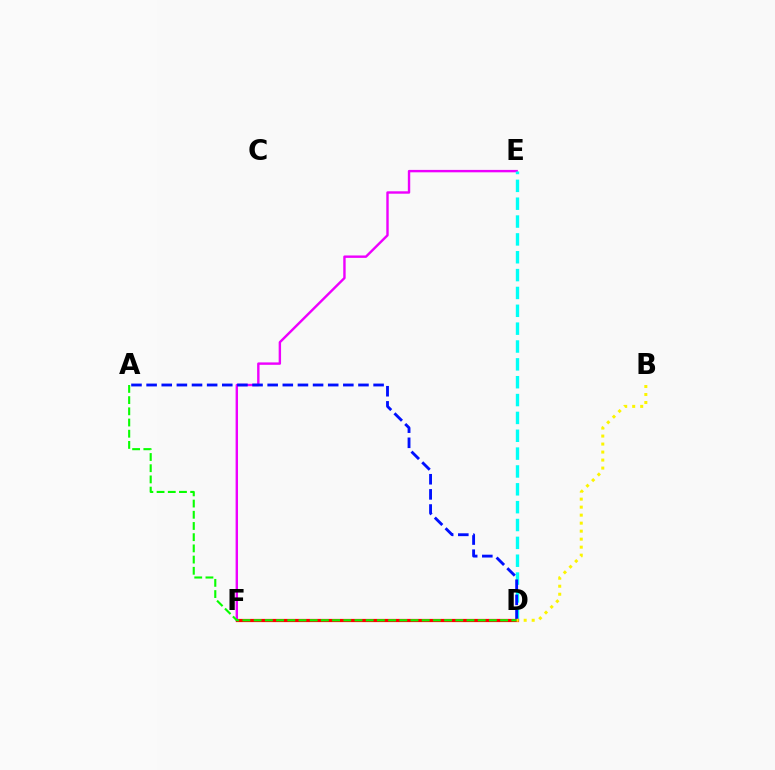{('E', 'F'): [{'color': '#ee00ff', 'line_style': 'solid', 'thickness': 1.73}], ('D', 'E'): [{'color': '#00fff6', 'line_style': 'dashed', 'thickness': 2.43}], ('A', 'D'): [{'color': '#0010ff', 'line_style': 'dashed', 'thickness': 2.06}, {'color': '#08ff00', 'line_style': 'dashed', 'thickness': 1.52}], ('D', 'F'): [{'color': '#ff0000', 'line_style': 'solid', 'thickness': 2.31}], ('B', 'D'): [{'color': '#fcf500', 'line_style': 'dotted', 'thickness': 2.17}]}